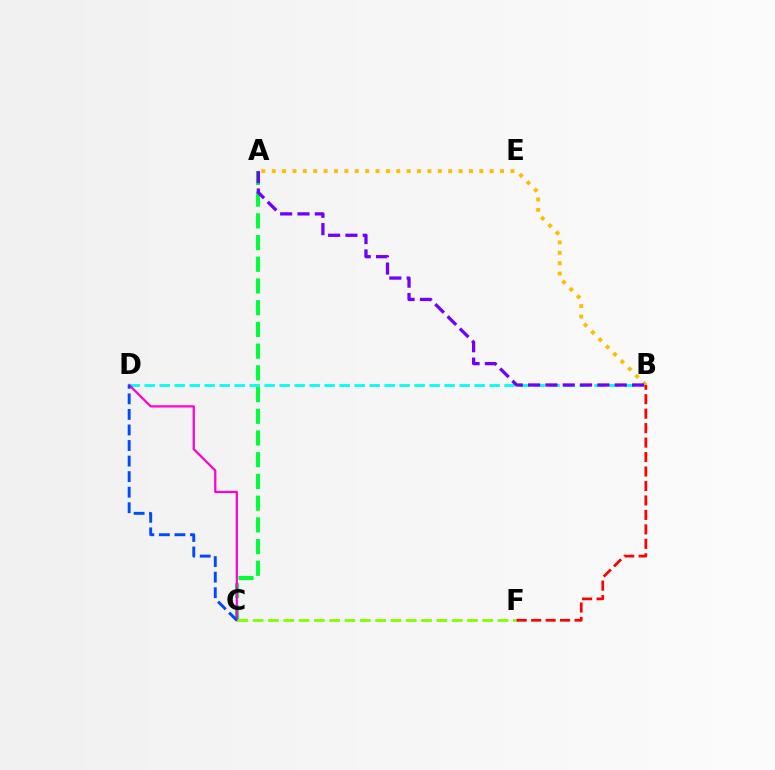{('A', 'C'): [{'color': '#00ff39', 'line_style': 'dashed', 'thickness': 2.95}], ('B', 'D'): [{'color': '#00fff6', 'line_style': 'dashed', 'thickness': 2.04}], ('C', 'D'): [{'color': '#ff00cf', 'line_style': 'solid', 'thickness': 1.6}, {'color': '#004bff', 'line_style': 'dashed', 'thickness': 2.11}], ('A', 'B'): [{'color': '#ffbd00', 'line_style': 'dotted', 'thickness': 2.82}, {'color': '#7200ff', 'line_style': 'dashed', 'thickness': 2.35}], ('C', 'F'): [{'color': '#84ff00', 'line_style': 'dashed', 'thickness': 2.08}], ('B', 'F'): [{'color': '#ff0000', 'line_style': 'dashed', 'thickness': 1.96}]}